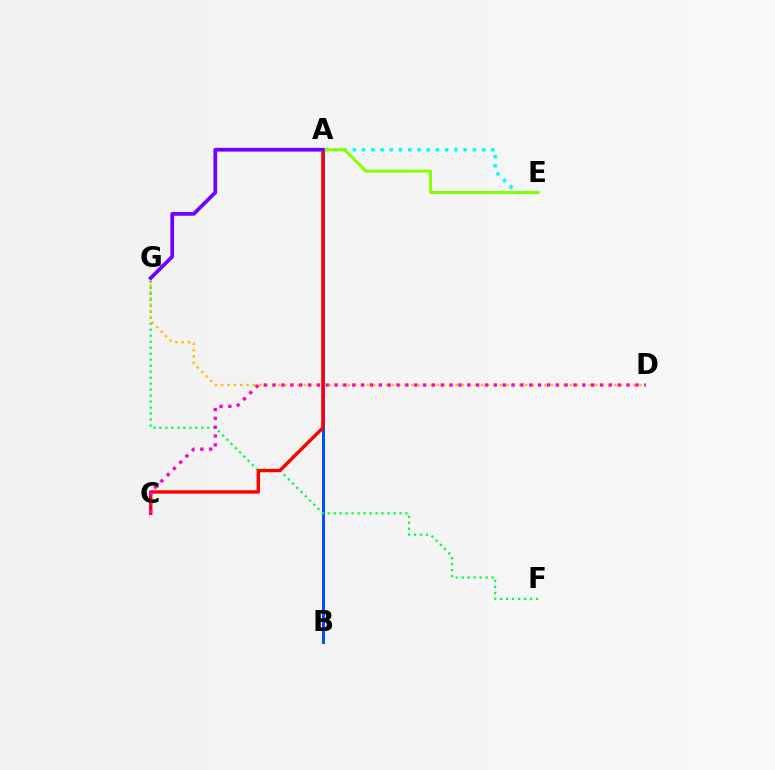{('A', 'B'): [{'color': '#004bff', 'line_style': 'solid', 'thickness': 2.12}], ('F', 'G'): [{'color': '#00ff39', 'line_style': 'dotted', 'thickness': 1.63}], ('D', 'G'): [{'color': '#ffbd00', 'line_style': 'dotted', 'thickness': 1.72}], ('A', 'E'): [{'color': '#00fff6', 'line_style': 'dotted', 'thickness': 2.51}, {'color': '#84ff00', 'line_style': 'solid', 'thickness': 2.16}], ('A', 'C'): [{'color': '#ff0000', 'line_style': 'solid', 'thickness': 2.46}], ('C', 'D'): [{'color': '#ff00cf', 'line_style': 'dotted', 'thickness': 2.4}], ('A', 'G'): [{'color': '#7200ff', 'line_style': 'solid', 'thickness': 2.69}]}